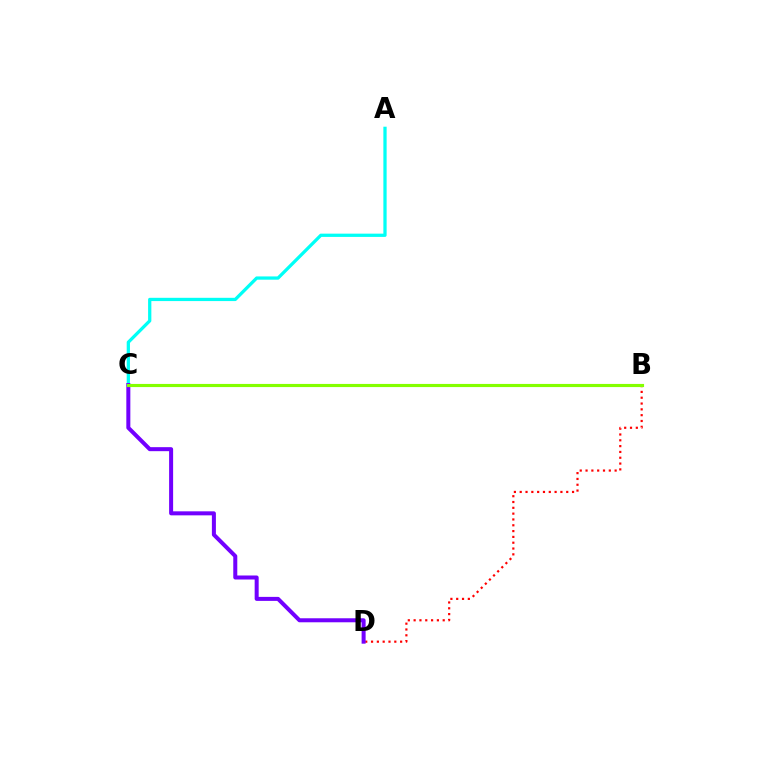{('A', 'C'): [{'color': '#00fff6', 'line_style': 'solid', 'thickness': 2.35}], ('B', 'D'): [{'color': '#ff0000', 'line_style': 'dotted', 'thickness': 1.58}], ('C', 'D'): [{'color': '#7200ff', 'line_style': 'solid', 'thickness': 2.89}], ('B', 'C'): [{'color': '#84ff00', 'line_style': 'solid', 'thickness': 2.26}]}